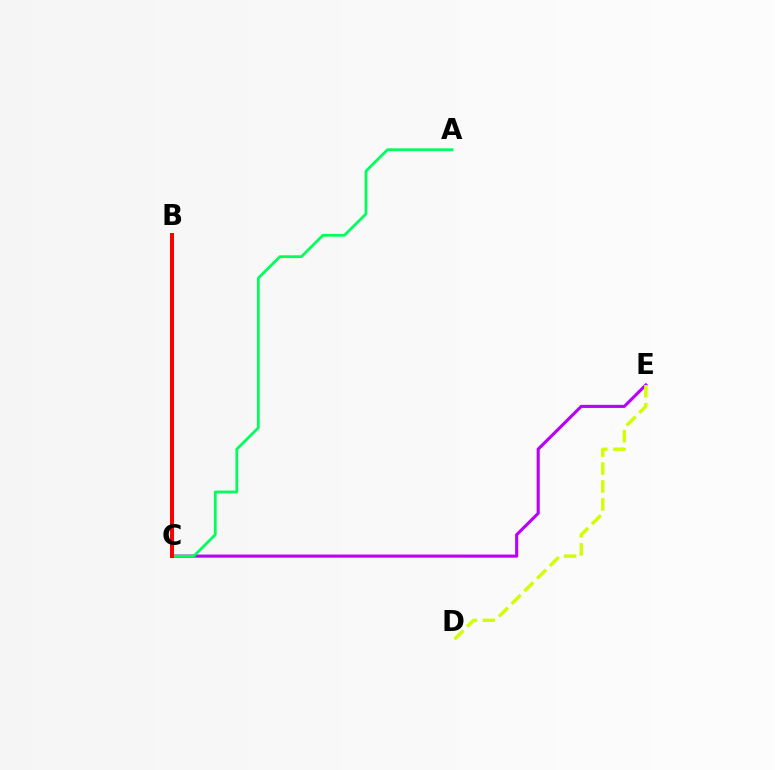{('C', 'E'): [{'color': '#b900ff', 'line_style': 'solid', 'thickness': 2.23}], ('A', 'C'): [{'color': '#00ff5c', 'line_style': 'solid', 'thickness': 2.0}], ('B', 'C'): [{'color': '#0074ff', 'line_style': 'solid', 'thickness': 1.61}, {'color': '#ff0000', 'line_style': 'solid', 'thickness': 2.89}], ('D', 'E'): [{'color': '#d1ff00', 'line_style': 'dashed', 'thickness': 2.44}]}